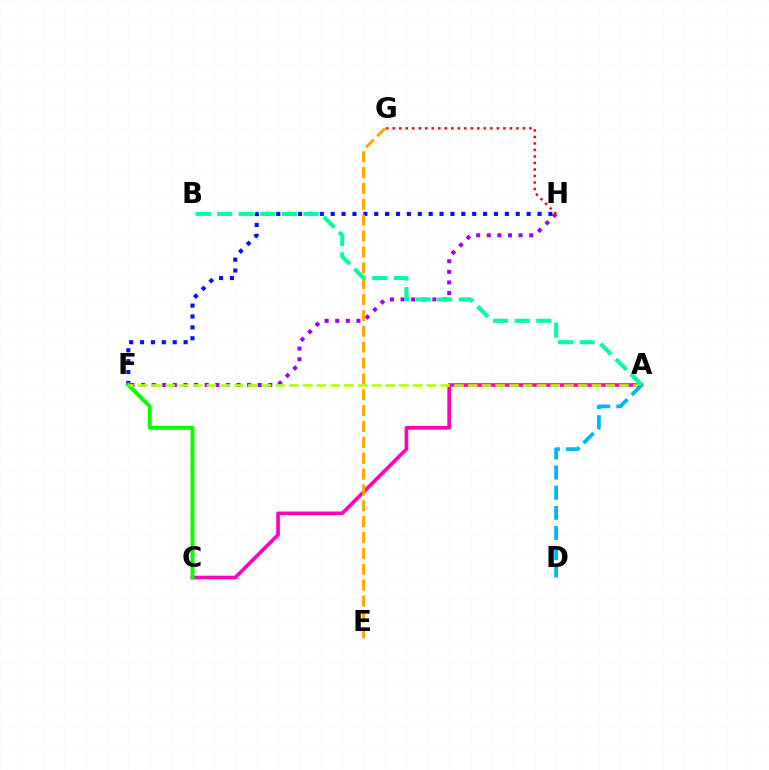{('A', 'C'): [{'color': '#ff00bd', 'line_style': 'solid', 'thickness': 2.62}], ('F', 'H'): [{'color': '#9b00ff', 'line_style': 'dotted', 'thickness': 2.88}, {'color': '#0010ff', 'line_style': 'dotted', 'thickness': 2.96}], ('C', 'F'): [{'color': '#08ff00', 'line_style': 'solid', 'thickness': 2.85}], ('E', 'G'): [{'color': '#ffa500', 'line_style': 'dashed', 'thickness': 2.16}], ('G', 'H'): [{'color': '#ff0000', 'line_style': 'dotted', 'thickness': 1.77}], ('A', 'F'): [{'color': '#b3ff00', 'line_style': 'dashed', 'thickness': 1.87}], ('A', 'D'): [{'color': '#00b5ff', 'line_style': 'dashed', 'thickness': 2.74}], ('A', 'B'): [{'color': '#00ff9d', 'line_style': 'dashed', 'thickness': 2.93}]}